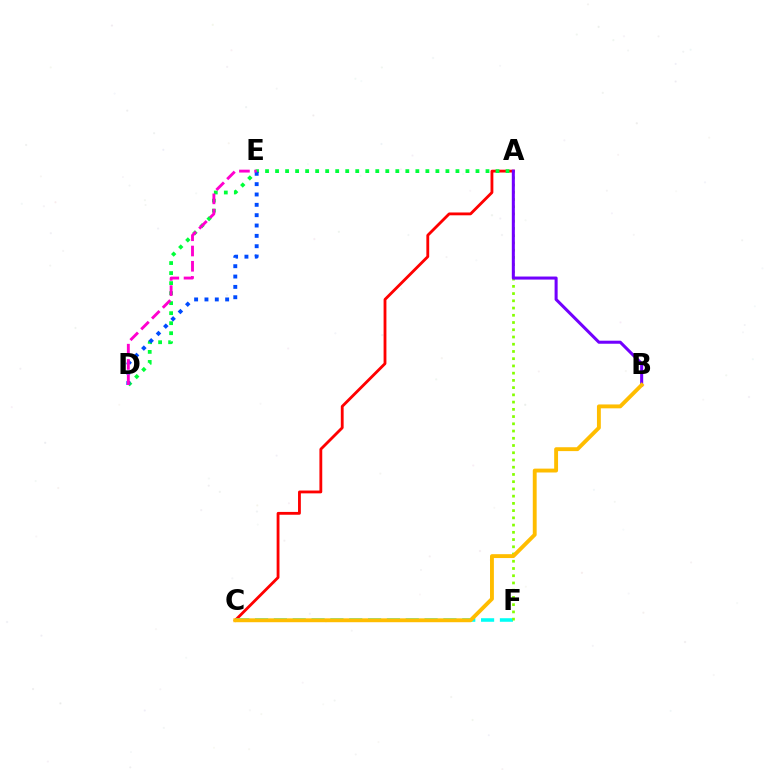{('A', 'C'): [{'color': '#ff0000', 'line_style': 'solid', 'thickness': 2.03}], ('A', 'D'): [{'color': '#00ff39', 'line_style': 'dotted', 'thickness': 2.72}], ('D', 'E'): [{'color': '#004bff', 'line_style': 'dotted', 'thickness': 2.81}, {'color': '#ff00cf', 'line_style': 'dashed', 'thickness': 2.07}], ('C', 'F'): [{'color': '#00fff6', 'line_style': 'dashed', 'thickness': 2.56}], ('A', 'F'): [{'color': '#84ff00', 'line_style': 'dotted', 'thickness': 1.97}], ('A', 'B'): [{'color': '#7200ff', 'line_style': 'solid', 'thickness': 2.19}], ('B', 'C'): [{'color': '#ffbd00', 'line_style': 'solid', 'thickness': 2.79}]}